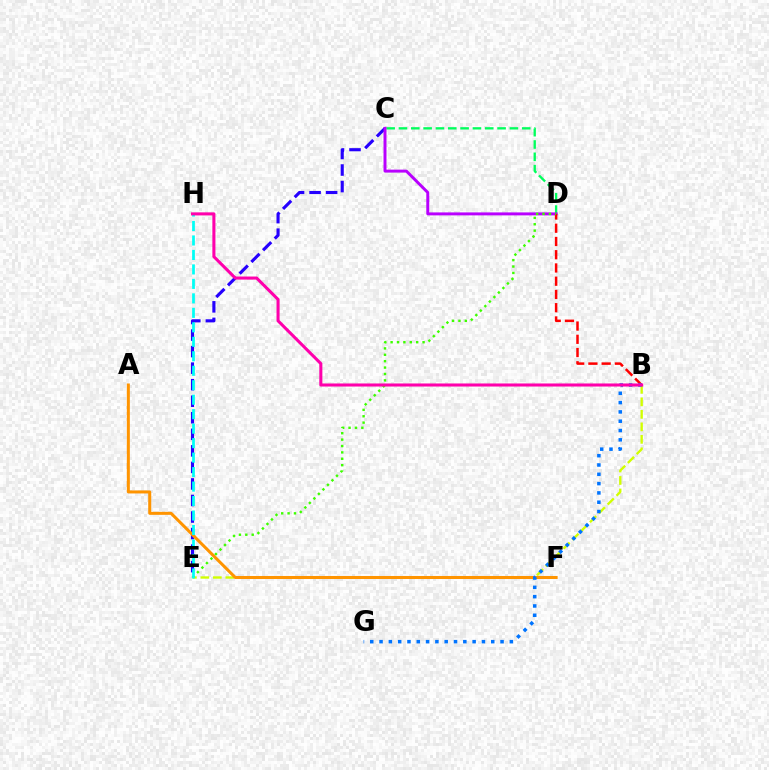{('C', 'E'): [{'color': '#2500ff', 'line_style': 'dashed', 'thickness': 2.25}], ('B', 'E'): [{'color': '#d1ff00', 'line_style': 'dashed', 'thickness': 1.7}], ('C', 'D'): [{'color': '#00ff5c', 'line_style': 'dashed', 'thickness': 1.67}, {'color': '#b900ff', 'line_style': 'solid', 'thickness': 2.13}], ('B', 'D'): [{'color': '#ff0000', 'line_style': 'dashed', 'thickness': 1.8}], ('A', 'F'): [{'color': '#ff9400', 'line_style': 'solid', 'thickness': 2.18}], ('D', 'E'): [{'color': '#3dff00', 'line_style': 'dotted', 'thickness': 1.74}], ('E', 'H'): [{'color': '#00fff6', 'line_style': 'dashed', 'thickness': 1.97}], ('B', 'G'): [{'color': '#0074ff', 'line_style': 'dotted', 'thickness': 2.53}], ('B', 'H'): [{'color': '#ff00ac', 'line_style': 'solid', 'thickness': 2.2}]}